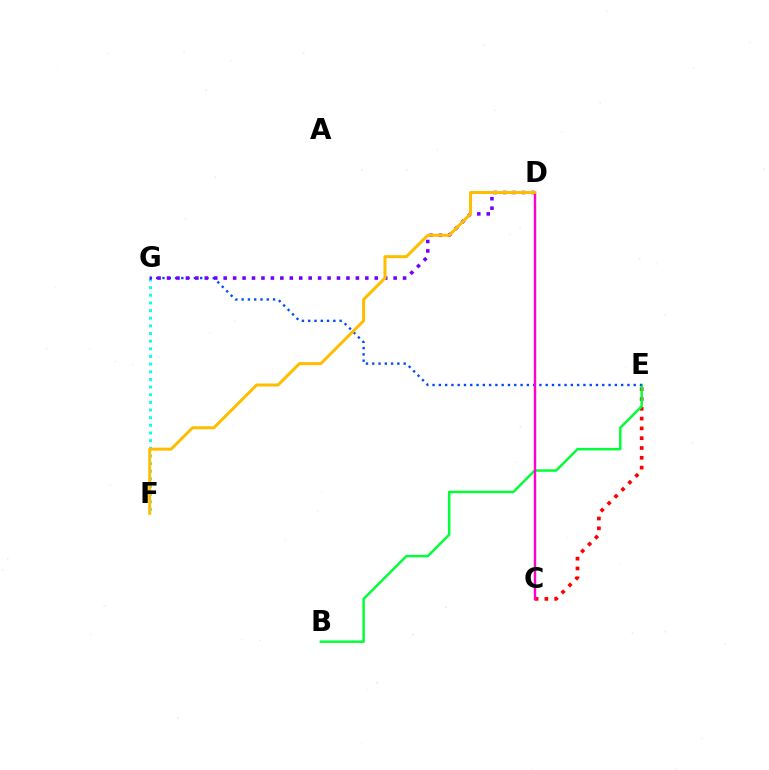{('F', 'G'): [{'color': '#00fff6', 'line_style': 'dotted', 'thickness': 2.08}], ('C', 'E'): [{'color': '#ff0000', 'line_style': 'dotted', 'thickness': 2.66}], ('B', 'E'): [{'color': '#00ff39', 'line_style': 'solid', 'thickness': 1.79}], ('E', 'G'): [{'color': '#004bff', 'line_style': 'dotted', 'thickness': 1.71}], ('D', 'G'): [{'color': '#7200ff', 'line_style': 'dotted', 'thickness': 2.57}], ('C', 'D'): [{'color': '#84ff00', 'line_style': 'solid', 'thickness': 1.51}, {'color': '#ff00cf', 'line_style': 'solid', 'thickness': 1.72}], ('D', 'F'): [{'color': '#ffbd00', 'line_style': 'solid', 'thickness': 2.16}]}